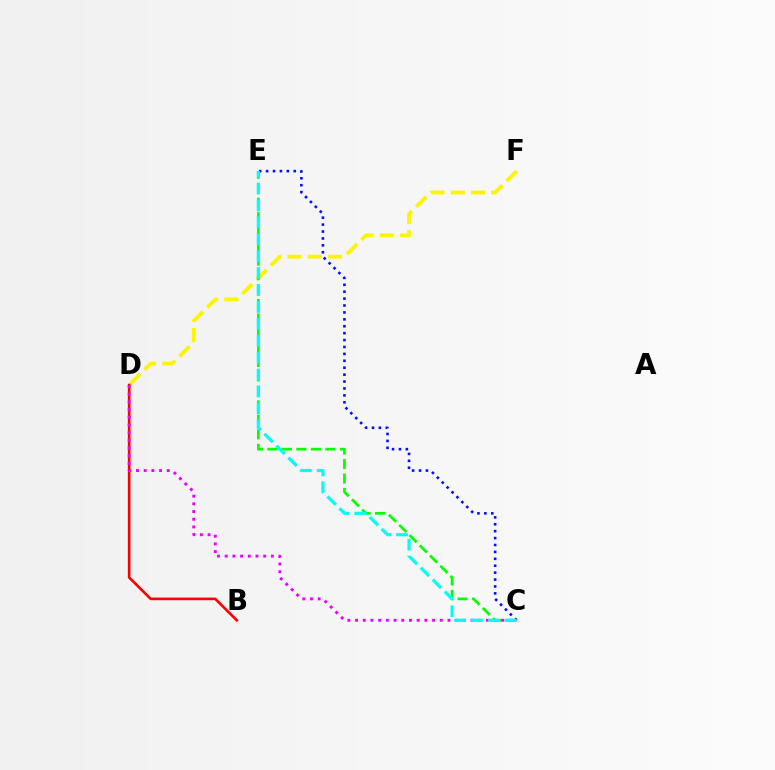{('D', 'F'): [{'color': '#fcf500', 'line_style': 'dashed', 'thickness': 2.75}], ('C', 'E'): [{'color': '#08ff00', 'line_style': 'dashed', 'thickness': 1.97}, {'color': '#0010ff', 'line_style': 'dotted', 'thickness': 1.88}, {'color': '#00fff6', 'line_style': 'dashed', 'thickness': 2.3}], ('B', 'D'): [{'color': '#ff0000', 'line_style': 'solid', 'thickness': 1.9}], ('C', 'D'): [{'color': '#ee00ff', 'line_style': 'dotted', 'thickness': 2.09}]}